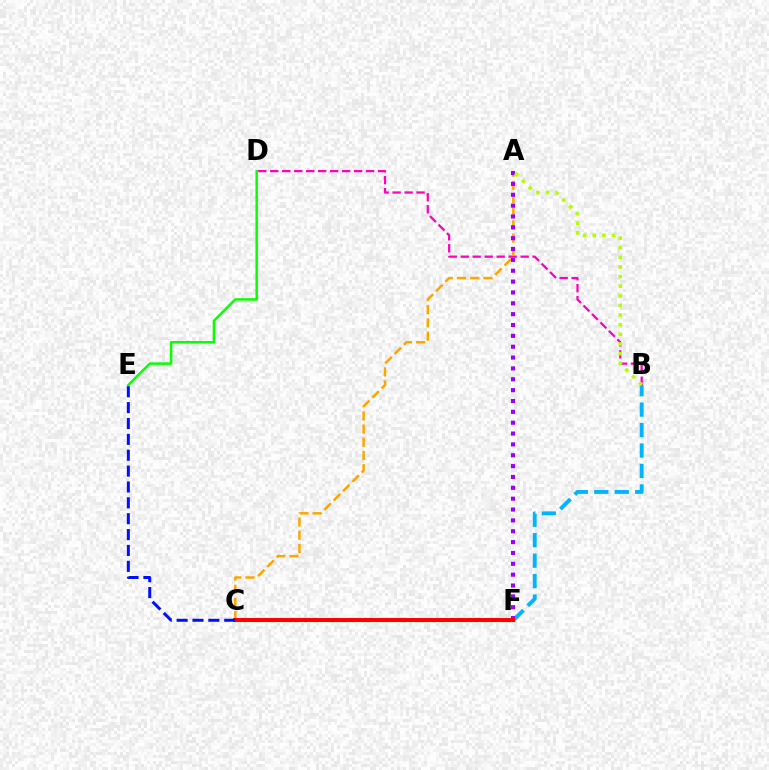{('B', 'D'): [{'color': '#ff00bd', 'line_style': 'dashed', 'thickness': 1.63}], ('A', 'C'): [{'color': '#ffa500', 'line_style': 'dashed', 'thickness': 1.79}], ('C', 'F'): [{'color': '#00ff9d', 'line_style': 'solid', 'thickness': 2.41}, {'color': '#ff0000', 'line_style': 'solid', 'thickness': 2.86}], ('B', 'F'): [{'color': '#00b5ff', 'line_style': 'dashed', 'thickness': 2.78}], ('A', 'F'): [{'color': '#9b00ff', 'line_style': 'dotted', 'thickness': 2.95}], ('A', 'B'): [{'color': '#b3ff00', 'line_style': 'dotted', 'thickness': 2.61}], ('D', 'E'): [{'color': '#08ff00', 'line_style': 'solid', 'thickness': 1.79}], ('C', 'E'): [{'color': '#0010ff', 'line_style': 'dashed', 'thickness': 2.16}]}